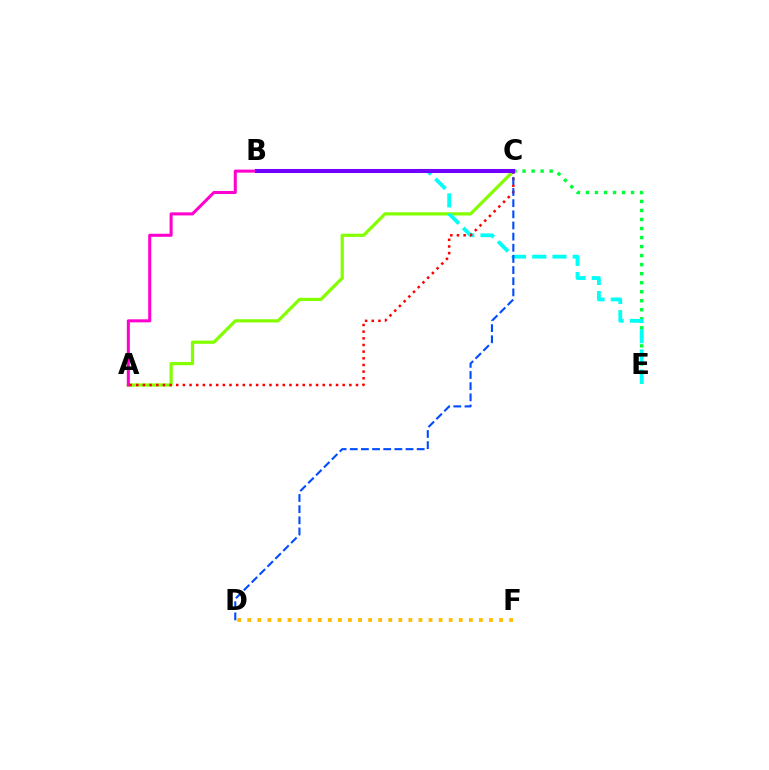{('A', 'C'): [{'color': '#84ff00', 'line_style': 'solid', 'thickness': 2.32}, {'color': '#ff0000', 'line_style': 'dotted', 'thickness': 1.81}], ('A', 'B'): [{'color': '#ff00cf', 'line_style': 'solid', 'thickness': 2.19}], ('C', 'E'): [{'color': '#00ff39', 'line_style': 'dotted', 'thickness': 2.45}], ('B', 'E'): [{'color': '#00fff6', 'line_style': 'dashed', 'thickness': 2.75}], ('D', 'F'): [{'color': '#ffbd00', 'line_style': 'dotted', 'thickness': 2.74}], ('C', 'D'): [{'color': '#004bff', 'line_style': 'dashed', 'thickness': 1.51}], ('B', 'C'): [{'color': '#7200ff', 'line_style': 'solid', 'thickness': 2.92}]}